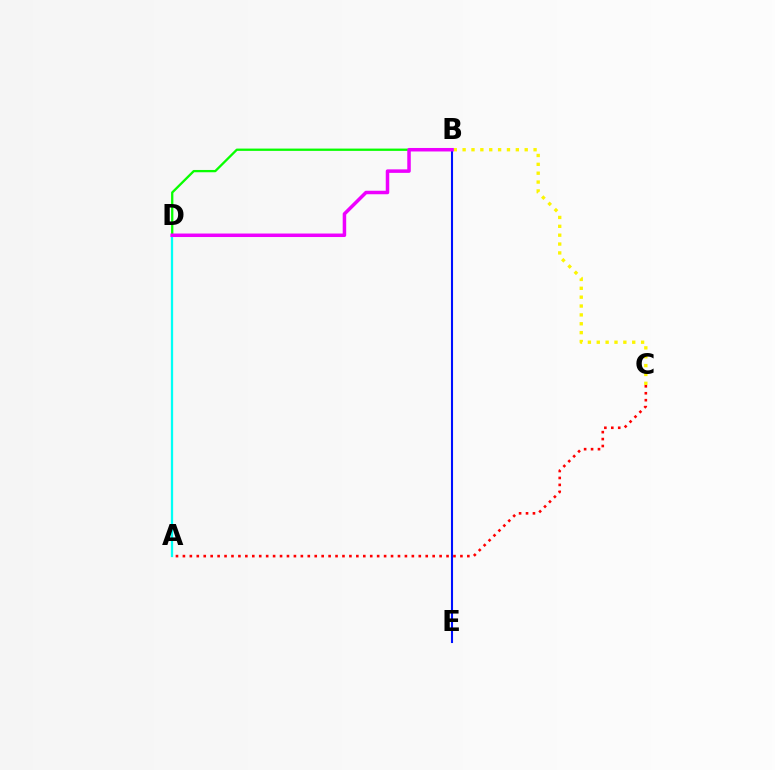{('B', 'C'): [{'color': '#fcf500', 'line_style': 'dotted', 'thickness': 2.41}], ('A', 'D'): [{'color': '#00fff6', 'line_style': 'solid', 'thickness': 1.64}], ('A', 'C'): [{'color': '#ff0000', 'line_style': 'dotted', 'thickness': 1.88}], ('B', 'D'): [{'color': '#08ff00', 'line_style': 'solid', 'thickness': 1.65}, {'color': '#ee00ff', 'line_style': 'solid', 'thickness': 2.52}], ('B', 'E'): [{'color': '#0010ff', 'line_style': 'solid', 'thickness': 1.5}]}